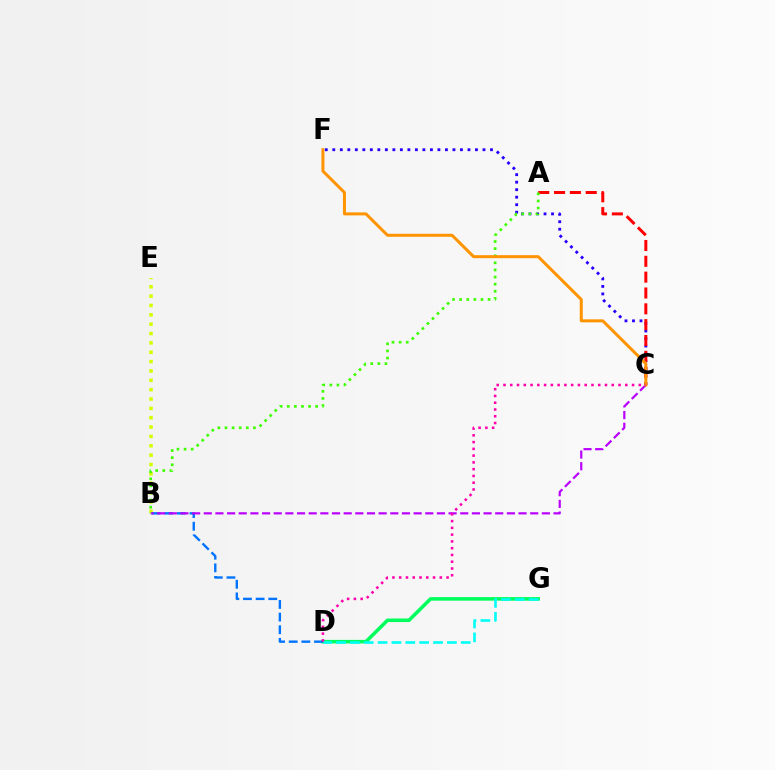{('C', 'F'): [{'color': '#2500ff', 'line_style': 'dotted', 'thickness': 2.04}, {'color': '#ff9400', 'line_style': 'solid', 'thickness': 2.16}], ('D', 'G'): [{'color': '#00ff5c', 'line_style': 'solid', 'thickness': 2.56}, {'color': '#00fff6', 'line_style': 'dashed', 'thickness': 1.88}], ('B', 'E'): [{'color': '#d1ff00', 'line_style': 'dotted', 'thickness': 2.54}], ('A', 'C'): [{'color': '#ff0000', 'line_style': 'dashed', 'thickness': 2.15}], ('B', 'D'): [{'color': '#0074ff', 'line_style': 'dashed', 'thickness': 1.72}], ('B', 'C'): [{'color': '#b900ff', 'line_style': 'dashed', 'thickness': 1.58}], ('A', 'B'): [{'color': '#3dff00', 'line_style': 'dotted', 'thickness': 1.93}], ('C', 'D'): [{'color': '#ff00ac', 'line_style': 'dotted', 'thickness': 1.84}]}